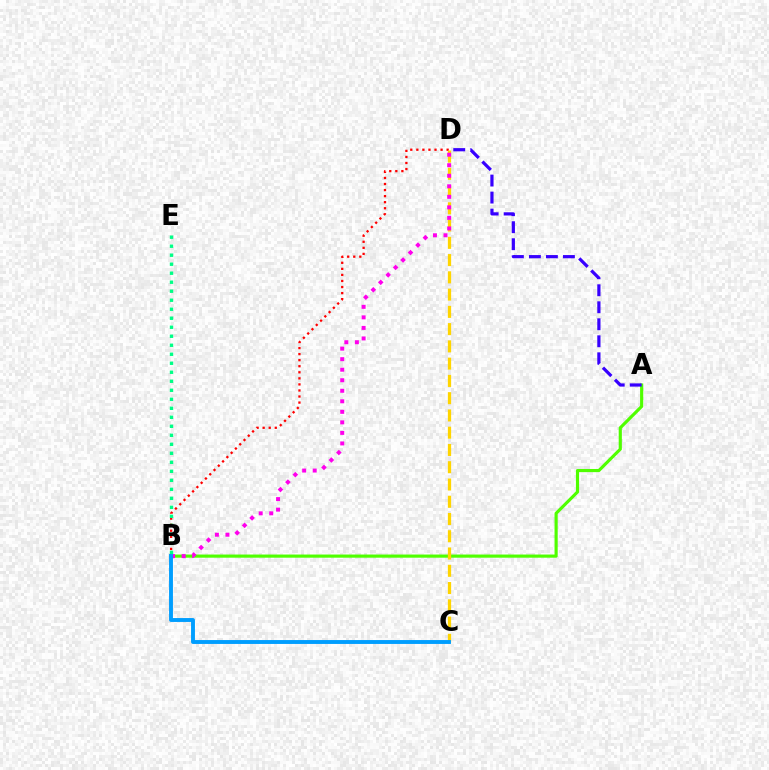{('A', 'B'): [{'color': '#4fff00', 'line_style': 'solid', 'thickness': 2.27}], ('B', 'D'): [{'color': '#ff0000', 'line_style': 'dotted', 'thickness': 1.65}, {'color': '#ff00ed', 'line_style': 'dotted', 'thickness': 2.86}], ('C', 'D'): [{'color': '#ffd500', 'line_style': 'dashed', 'thickness': 2.34}], ('B', 'C'): [{'color': '#009eff', 'line_style': 'solid', 'thickness': 2.8}], ('B', 'E'): [{'color': '#00ff86', 'line_style': 'dotted', 'thickness': 2.45}], ('A', 'D'): [{'color': '#3700ff', 'line_style': 'dashed', 'thickness': 2.31}]}